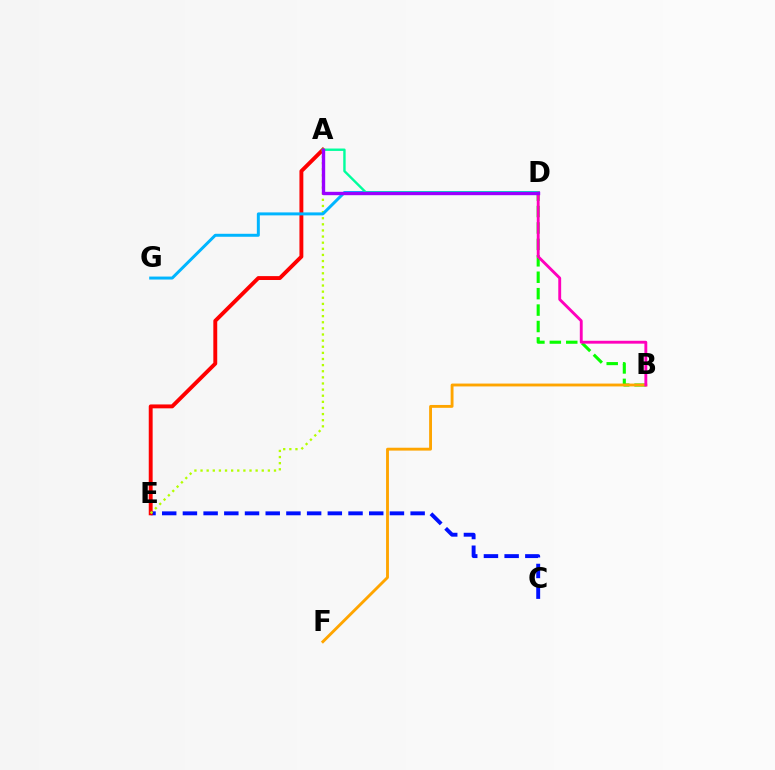{('C', 'E'): [{'color': '#0010ff', 'line_style': 'dashed', 'thickness': 2.81}], ('A', 'E'): [{'color': '#ff0000', 'line_style': 'solid', 'thickness': 2.8}, {'color': '#b3ff00', 'line_style': 'dotted', 'thickness': 1.66}], ('B', 'D'): [{'color': '#08ff00', 'line_style': 'dashed', 'thickness': 2.23}, {'color': '#ff00bd', 'line_style': 'solid', 'thickness': 2.07}], ('B', 'F'): [{'color': '#ffa500', 'line_style': 'solid', 'thickness': 2.06}], ('D', 'G'): [{'color': '#00b5ff', 'line_style': 'solid', 'thickness': 2.14}], ('A', 'D'): [{'color': '#00ff9d', 'line_style': 'solid', 'thickness': 1.73}, {'color': '#9b00ff', 'line_style': 'solid', 'thickness': 2.43}]}